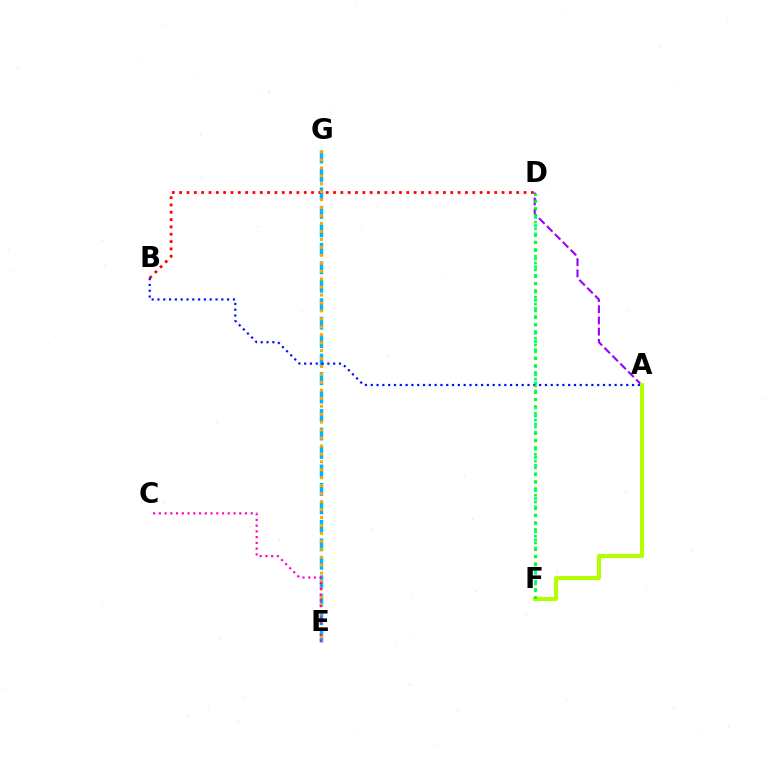{('E', 'G'): [{'color': '#00b5ff', 'line_style': 'dashed', 'thickness': 2.51}, {'color': '#ffa500', 'line_style': 'dotted', 'thickness': 2.16}], ('B', 'D'): [{'color': '#ff0000', 'line_style': 'dotted', 'thickness': 1.99}], ('D', 'F'): [{'color': '#00ff9d', 'line_style': 'dotted', 'thickness': 2.25}, {'color': '#08ff00', 'line_style': 'dotted', 'thickness': 1.86}], ('A', 'D'): [{'color': '#9b00ff', 'line_style': 'dashed', 'thickness': 1.52}], ('A', 'F'): [{'color': '#b3ff00', 'line_style': 'solid', 'thickness': 2.94}], ('A', 'B'): [{'color': '#0010ff', 'line_style': 'dotted', 'thickness': 1.58}], ('C', 'E'): [{'color': '#ff00bd', 'line_style': 'dotted', 'thickness': 1.56}]}